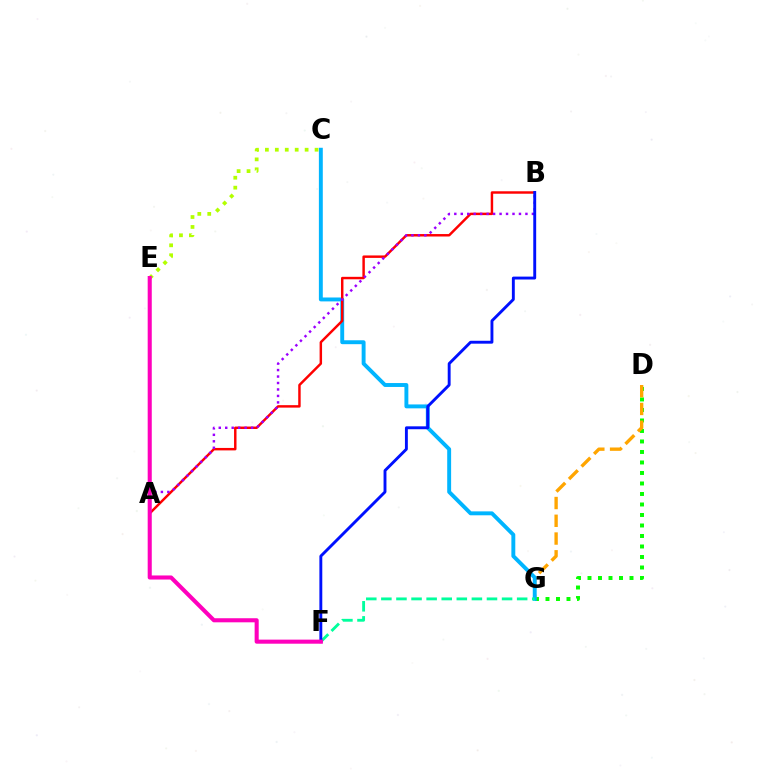{('D', 'G'): [{'color': '#08ff00', 'line_style': 'dotted', 'thickness': 2.85}, {'color': '#ffa500', 'line_style': 'dashed', 'thickness': 2.41}], ('C', 'G'): [{'color': '#00b5ff', 'line_style': 'solid', 'thickness': 2.81}], ('A', 'B'): [{'color': '#ff0000', 'line_style': 'solid', 'thickness': 1.77}, {'color': '#9b00ff', 'line_style': 'dotted', 'thickness': 1.76}], ('F', 'G'): [{'color': '#00ff9d', 'line_style': 'dashed', 'thickness': 2.05}], ('C', 'E'): [{'color': '#b3ff00', 'line_style': 'dotted', 'thickness': 2.7}], ('B', 'F'): [{'color': '#0010ff', 'line_style': 'solid', 'thickness': 2.09}], ('E', 'F'): [{'color': '#ff00bd', 'line_style': 'solid', 'thickness': 2.93}]}